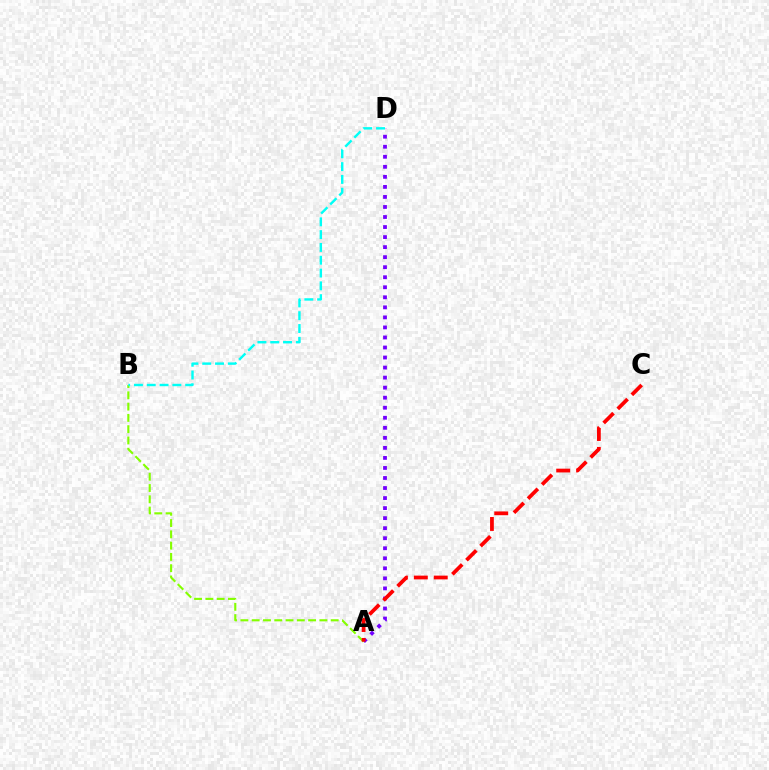{('A', 'D'): [{'color': '#7200ff', 'line_style': 'dotted', 'thickness': 2.73}], ('A', 'B'): [{'color': '#84ff00', 'line_style': 'dashed', 'thickness': 1.53}], ('A', 'C'): [{'color': '#ff0000', 'line_style': 'dashed', 'thickness': 2.71}], ('B', 'D'): [{'color': '#00fff6', 'line_style': 'dashed', 'thickness': 1.74}]}